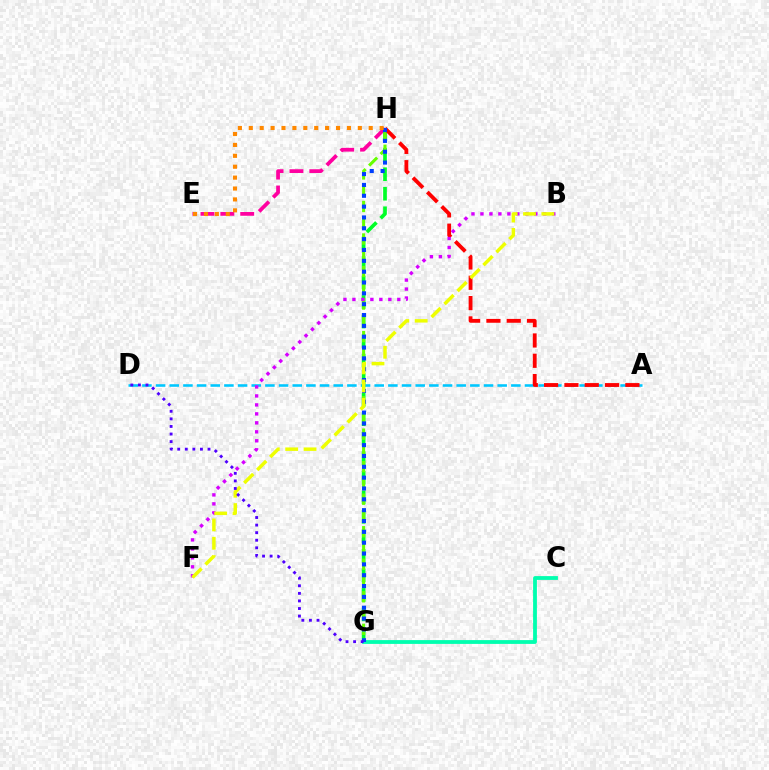{('E', 'H'): [{'color': '#ff00a0', 'line_style': 'dashed', 'thickness': 2.7}, {'color': '#ff8800', 'line_style': 'dotted', 'thickness': 2.96}], ('G', 'H'): [{'color': '#00ff27', 'line_style': 'dashed', 'thickness': 2.65}, {'color': '#66ff00', 'line_style': 'dashed', 'thickness': 2.21}, {'color': '#003fff', 'line_style': 'dotted', 'thickness': 2.95}], ('A', 'D'): [{'color': '#00c7ff', 'line_style': 'dashed', 'thickness': 1.86}], ('A', 'H'): [{'color': '#ff0000', 'line_style': 'dashed', 'thickness': 2.76}], ('C', 'G'): [{'color': '#00ffaf', 'line_style': 'solid', 'thickness': 2.74}], ('B', 'F'): [{'color': '#d600ff', 'line_style': 'dotted', 'thickness': 2.44}, {'color': '#eeff00', 'line_style': 'dashed', 'thickness': 2.49}], ('D', 'G'): [{'color': '#4f00ff', 'line_style': 'dotted', 'thickness': 2.06}]}